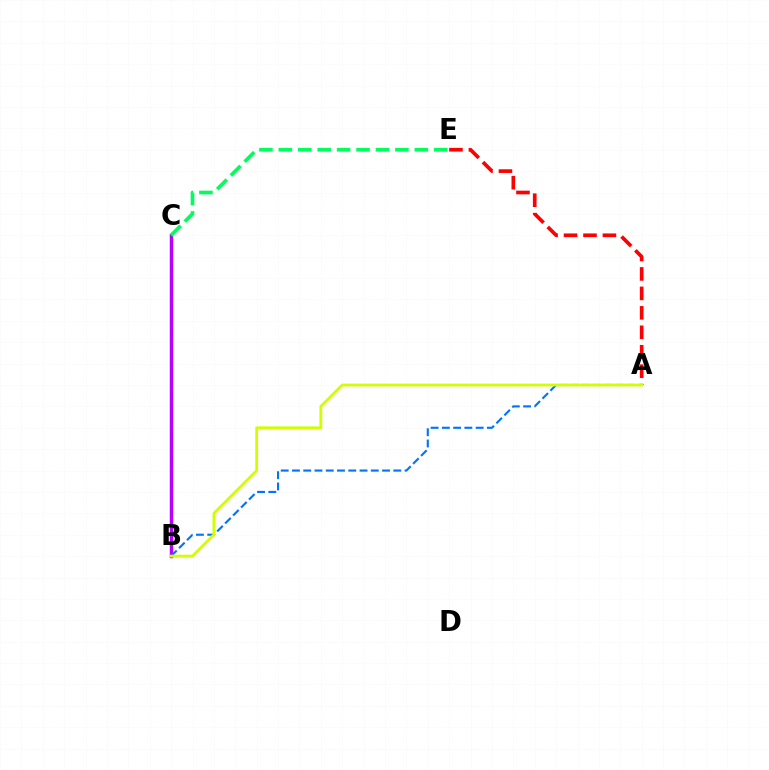{('A', 'E'): [{'color': '#ff0000', 'line_style': 'dashed', 'thickness': 2.64}], ('B', 'C'): [{'color': '#b900ff', 'line_style': 'solid', 'thickness': 2.48}], ('A', 'B'): [{'color': '#0074ff', 'line_style': 'dashed', 'thickness': 1.53}, {'color': '#d1ff00', 'line_style': 'solid', 'thickness': 2.02}], ('C', 'E'): [{'color': '#00ff5c', 'line_style': 'dashed', 'thickness': 2.64}]}